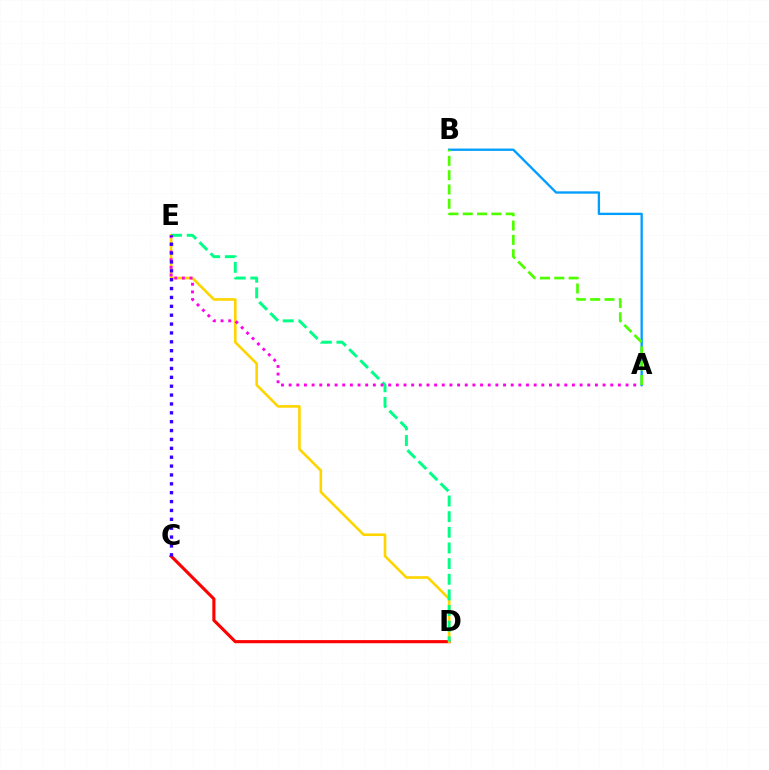{('C', 'D'): [{'color': '#ff0000', 'line_style': 'solid', 'thickness': 2.24}], ('D', 'E'): [{'color': '#ffd500', 'line_style': 'solid', 'thickness': 1.89}, {'color': '#00ff86', 'line_style': 'dashed', 'thickness': 2.13}], ('A', 'E'): [{'color': '#ff00ed', 'line_style': 'dotted', 'thickness': 2.08}], ('A', 'B'): [{'color': '#009eff', 'line_style': 'solid', 'thickness': 1.67}, {'color': '#4fff00', 'line_style': 'dashed', 'thickness': 1.95}], ('C', 'E'): [{'color': '#3700ff', 'line_style': 'dotted', 'thickness': 2.41}]}